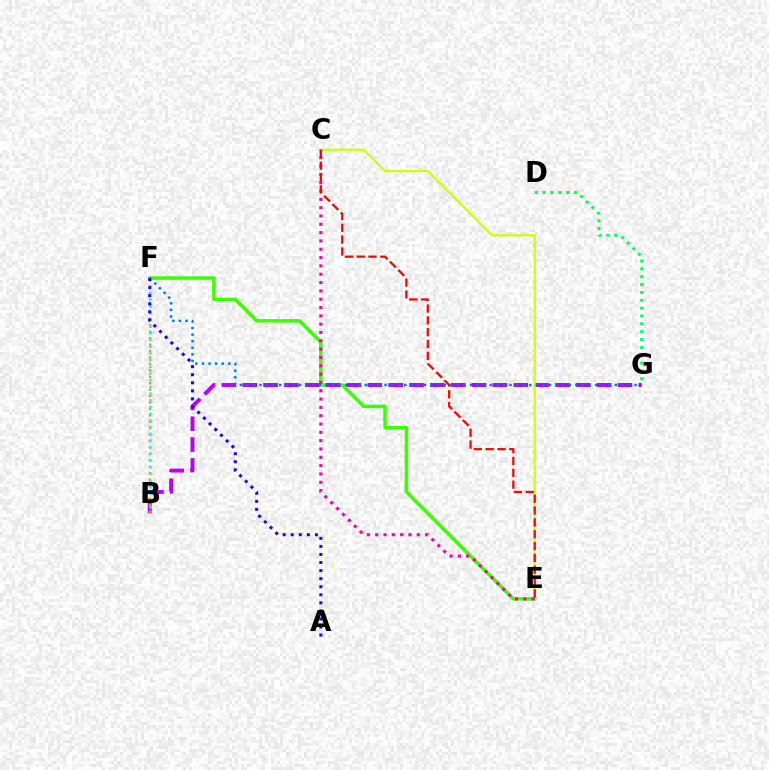{('E', 'F'): [{'color': '#3dff00', 'line_style': 'solid', 'thickness': 2.52}], ('B', 'G'): [{'color': '#b900ff', 'line_style': 'dashed', 'thickness': 2.83}], ('B', 'F'): [{'color': '#ff9400', 'line_style': 'dotted', 'thickness': 1.75}, {'color': '#00fff6', 'line_style': 'dotted', 'thickness': 1.82}], ('D', 'G'): [{'color': '#00ff5c', 'line_style': 'dotted', 'thickness': 2.13}], ('C', 'E'): [{'color': '#d1ff00', 'line_style': 'solid', 'thickness': 1.57}, {'color': '#ff00ac', 'line_style': 'dotted', 'thickness': 2.26}, {'color': '#ff0000', 'line_style': 'dashed', 'thickness': 1.61}], ('F', 'G'): [{'color': '#0074ff', 'line_style': 'dotted', 'thickness': 1.79}], ('A', 'F'): [{'color': '#2500ff', 'line_style': 'dotted', 'thickness': 2.19}]}